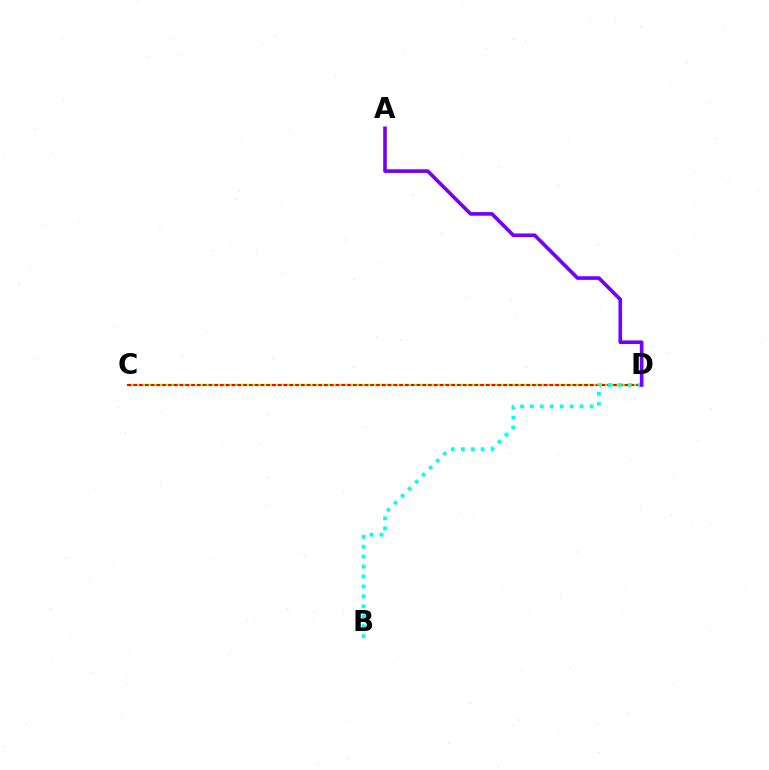{('C', 'D'): [{'color': '#ff0000', 'line_style': 'solid', 'thickness': 1.53}, {'color': '#84ff00', 'line_style': 'dotted', 'thickness': 1.57}], ('B', 'D'): [{'color': '#00fff6', 'line_style': 'dotted', 'thickness': 2.7}], ('A', 'D'): [{'color': '#7200ff', 'line_style': 'solid', 'thickness': 2.61}]}